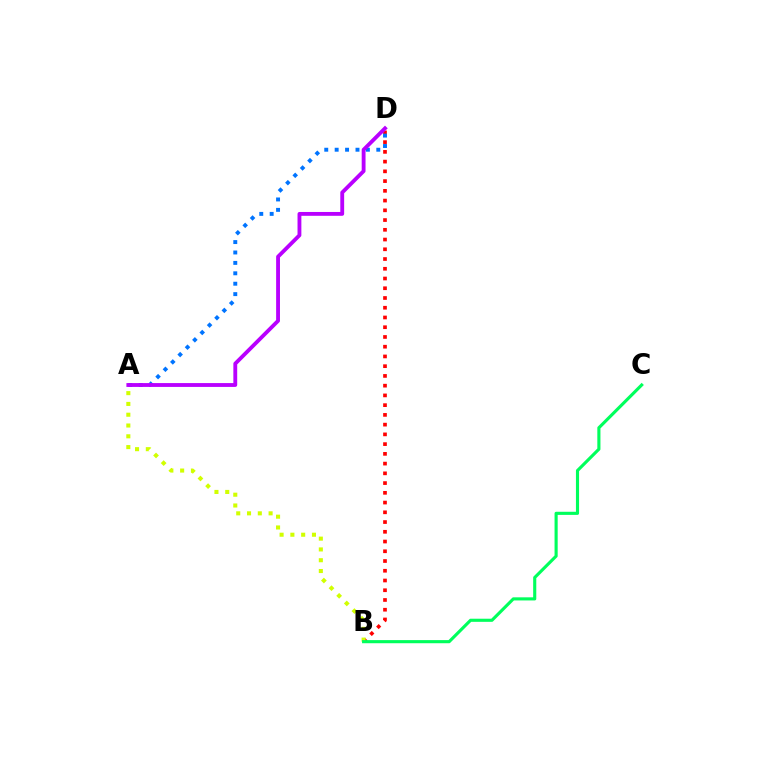{('B', 'D'): [{'color': '#ff0000', 'line_style': 'dotted', 'thickness': 2.65}], ('A', 'B'): [{'color': '#d1ff00', 'line_style': 'dotted', 'thickness': 2.93}], ('B', 'C'): [{'color': '#00ff5c', 'line_style': 'solid', 'thickness': 2.25}], ('A', 'D'): [{'color': '#0074ff', 'line_style': 'dotted', 'thickness': 2.83}, {'color': '#b900ff', 'line_style': 'solid', 'thickness': 2.77}]}